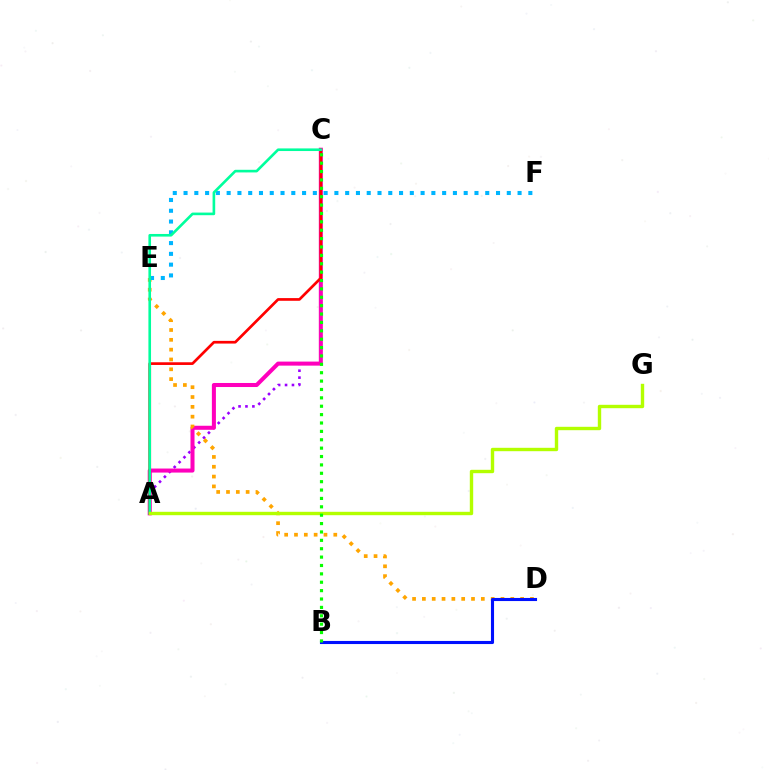{('A', 'C'): [{'color': '#9b00ff', 'line_style': 'dotted', 'thickness': 1.88}, {'color': '#ff00bd', 'line_style': 'solid', 'thickness': 2.91}, {'color': '#ff0000', 'line_style': 'solid', 'thickness': 1.94}, {'color': '#00ff9d', 'line_style': 'solid', 'thickness': 1.89}], ('D', 'E'): [{'color': '#ffa500', 'line_style': 'dotted', 'thickness': 2.67}], ('B', 'D'): [{'color': '#0010ff', 'line_style': 'solid', 'thickness': 2.23}], ('E', 'F'): [{'color': '#00b5ff', 'line_style': 'dotted', 'thickness': 2.93}], ('A', 'G'): [{'color': '#b3ff00', 'line_style': 'solid', 'thickness': 2.44}], ('B', 'C'): [{'color': '#08ff00', 'line_style': 'dotted', 'thickness': 2.28}]}